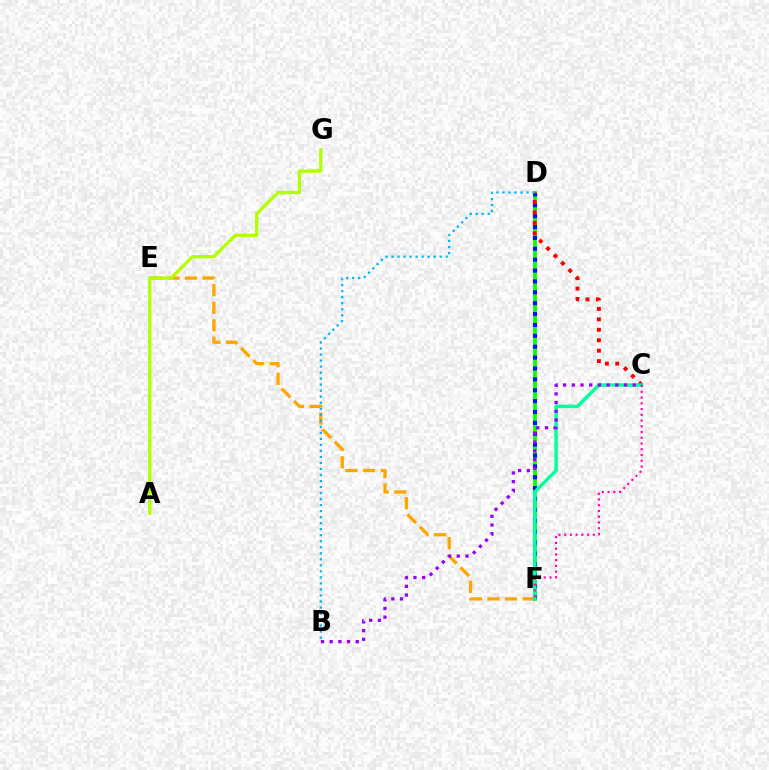{('E', 'F'): [{'color': '#ffa500', 'line_style': 'dashed', 'thickness': 2.38}], ('A', 'G'): [{'color': '#b3ff00', 'line_style': 'solid', 'thickness': 2.37}], ('D', 'F'): [{'color': '#08ff00', 'line_style': 'solid', 'thickness': 2.71}, {'color': '#0010ff', 'line_style': 'dotted', 'thickness': 2.96}], ('C', 'D'): [{'color': '#ff0000', 'line_style': 'dotted', 'thickness': 2.84}], ('C', 'F'): [{'color': '#00ff9d', 'line_style': 'solid', 'thickness': 2.47}, {'color': '#ff00bd', 'line_style': 'dotted', 'thickness': 1.56}], ('B', 'C'): [{'color': '#9b00ff', 'line_style': 'dotted', 'thickness': 2.36}], ('B', 'D'): [{'color': '#00b5ff', 'line_style': 'dotted', 'thickness': 1.64}]}